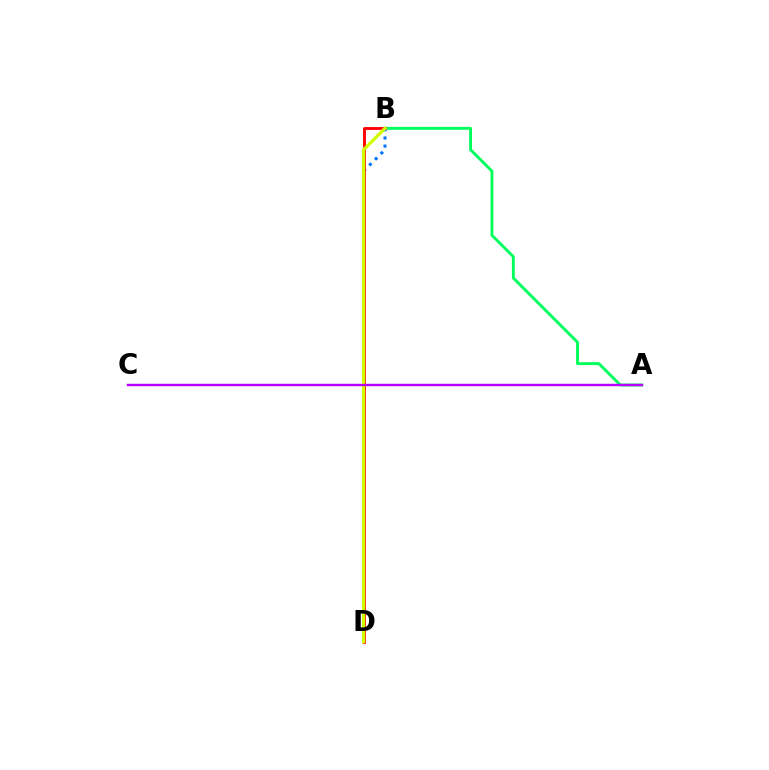{('A', 'B'): [{'color': '#00ff5c', 'line_style': 'solid', 'thickness': 2.09}], ('B', 'D'): [{'color': '#0074ff', 'line_style': 'dotted', 'thickness': 2.21}, {'color': '#ff0000', 'line_style': 'solid', 'thickness': 2.07}, {'color': '#d1ff00', 'line_style': 'solid', 'thickness': 2.36}], ('A', 'C'): [{'color': '#b900ff', 'line_style': 'solid', 'thickness': 1.73}]}